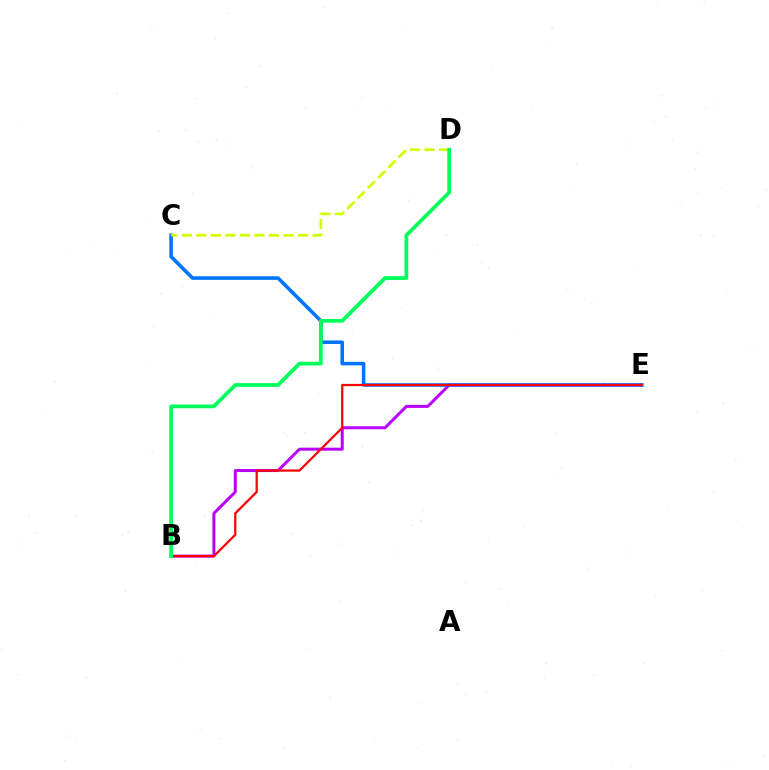{('B', 'E'): [{'color': '#b900ff', 'line_style': 'solid', 'thickness': 2.15}, {'color': '#ff0000', 'line_style': 'solid', 'thickness': 1.61}], ('C', 'E'): [{'color': '#0074ff', 'line_style': 'solid', 'thickness': 2.58}], ('C', 'D'): [{'color': '#d1ff00', 'line_style': 'dashed', 'thickness': 1.97}], ('B', 'D'): [{'color': '#00ff5c', 'line_style': 'solid', 'thickness': 2.7}]}